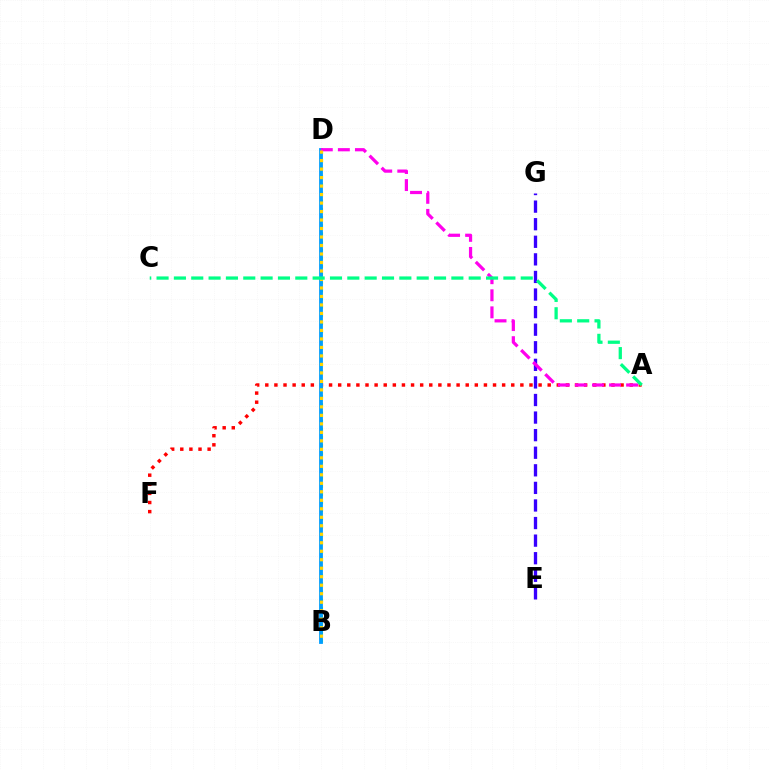{('A', 'F'): [{'color': '#ff0000', 'line_style': 'dotted', 'thickness': 2.48}], ('B', 'D'): [{'color': '#4fff00', 'line_style': 'dotted', 'thickness': 2.21}, {'color': '#009eff', 'line_style': 'solid', 'thickness': 2.74}, {'color': '#ffd500', 'line_style': 'dotted', 'thickness': 2.31}], ('E', 'G'): [{'color': '#3700ff', 'line_style': 'dashed', 'thickness': 2.39}], ('A', 'D'): [{'color': '#ff00ed', 'line_style': 'dashed', 'thickness': 2.32}], ('A', 'C'): [{'color': '#00ff86', 'line_style': 'dashed', 'thickness': 2.36}]}